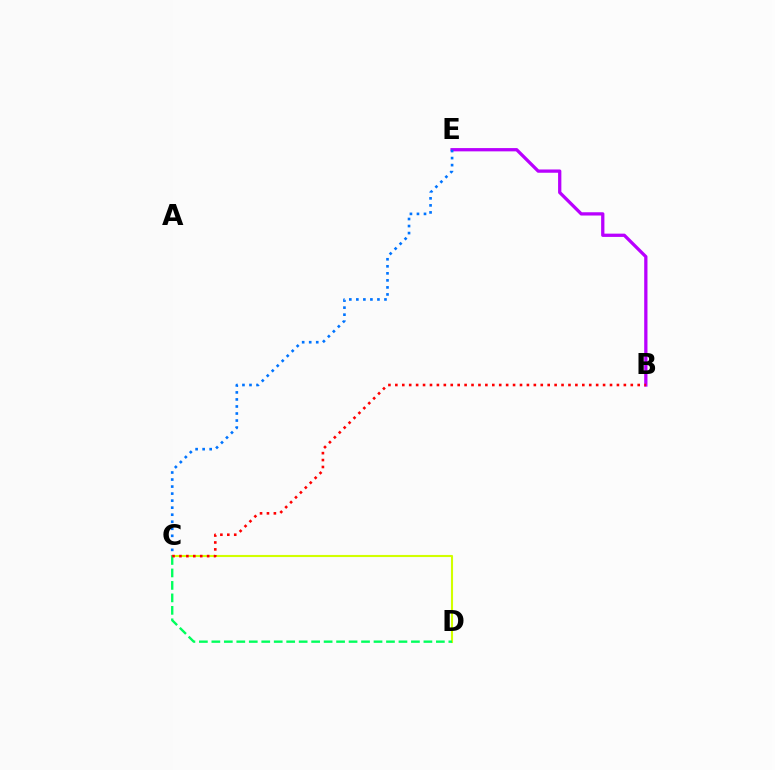{('B', 'E'): [{'color': '#b900ff', 'line_style': 'solid', 'thickness': 2.36}], ('C', 'D'): [{'color': '#d1ff00', 'line_style': 'solid', 'thickness': 1.51}, {'color': '#00ff5c', 'line_style': 'dashed', 'thickness': 1.69}], ('C', 'E'): [{'color': '#0074ff', 'line_style': 'dotted', 'thickness': 1.91}], ('B', 'C'): [{'color': '#ff0000', 'line_style': 'dotted', 'thickness': 1.88}]}